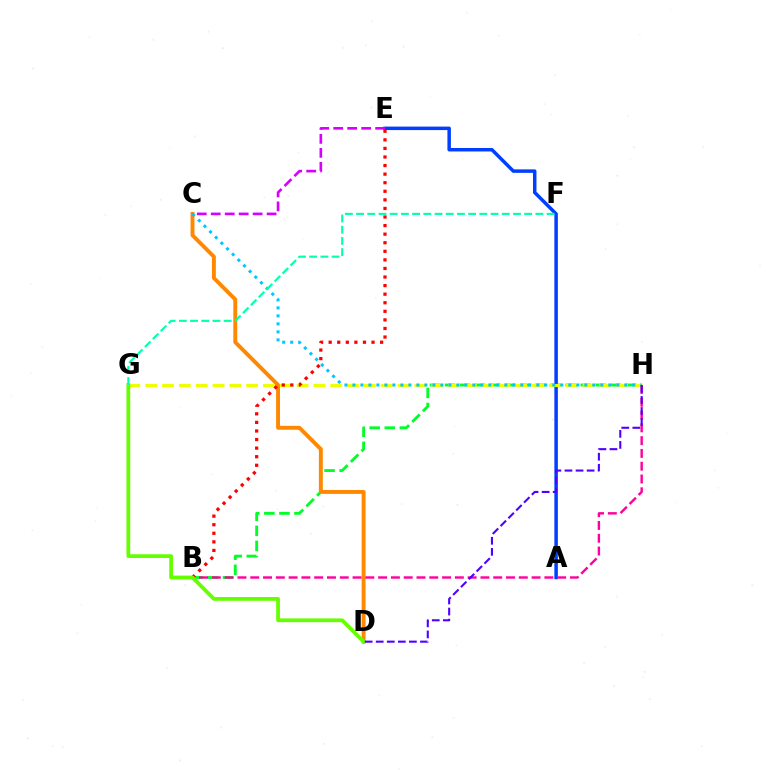{('B', 'H'): [{'color': '#00ff27', 'line_style': 'dashed', 'thickness': 2.05}, {'color': '#ff00a0', 'line_style': 'dashed', 'thickness': 1.74}], ('A', 'E'): [{'color': '#003fff', 'line_style': 'solid', 'thickness': 2.51}], ('C', 'D'): [{'color': '#ff8800', 'line_style': 'solid', 'thickness': 2.81}], ('G', 'H'): [{'color': '#eeff00', 'line_style': 'dashed', 'thickness': 2.28}], ('C', 'E'): [{'color': '#d600ff', 'line_style': 'dashed', 'thickness': 1.9}], ('B', 'E'): [{'color': '#ff0000', 'line_style': 'dotted', 'thickness': 2.33}], ('D', 'G'): [{'color': '#66ff00', 'line_style': 'solid', 'thickness': 2.71}], ('C', 'H'): [{'color': '#00c7ff', 'line_style': 'dotted', 'thickness': 2.17}], ('D', 'H'): [{'color': '#4f00ff', 'line_style': 'dashed', 'thickness': 1.5}], ('F', 'G'): [{'color': '#00ffaf', 'line_style': 'dashed', 'thickness': 1.52}]}